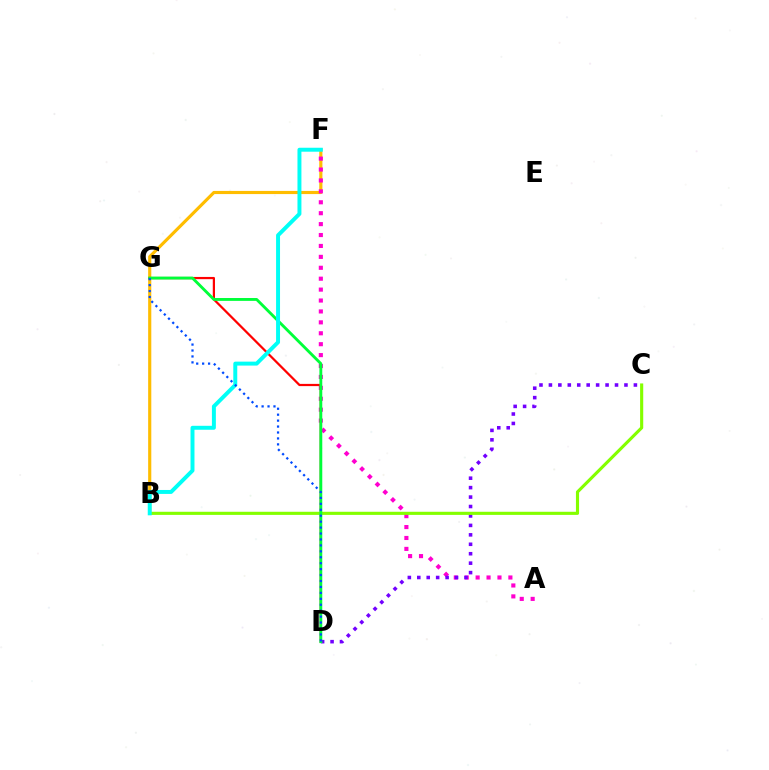{('B', 'F'): [{'color': '#ffbd00', 'line_style': 'solid', 'thickness': 2.27}, {'color': '#00fff6', 'line_style': 'solid', 'thickness': 2.85}], ('A', 'F'): [{'color': '#ff00cf', 'line_style': 'dotted', 'thickness': 2.97}], ('D', 'G'): [{'color': '#ff0000', 'line_style': 'solid', 'thickness': 1.6}, {'color': '#00ff39', 'line_style': 'solid', 'thickness': 2.07}, {'color': '#004bff', 'line_style': 'dotted', 'thickness': 1.61}], ('C', 'D'): [{'color': '#7200ff', 'line_style': 'dotted', 'thickness': 2.57}], ('B', 'C'): [{'color': '#84ff00', 'line_style': 'solid', 'thickness': 2.25}]}